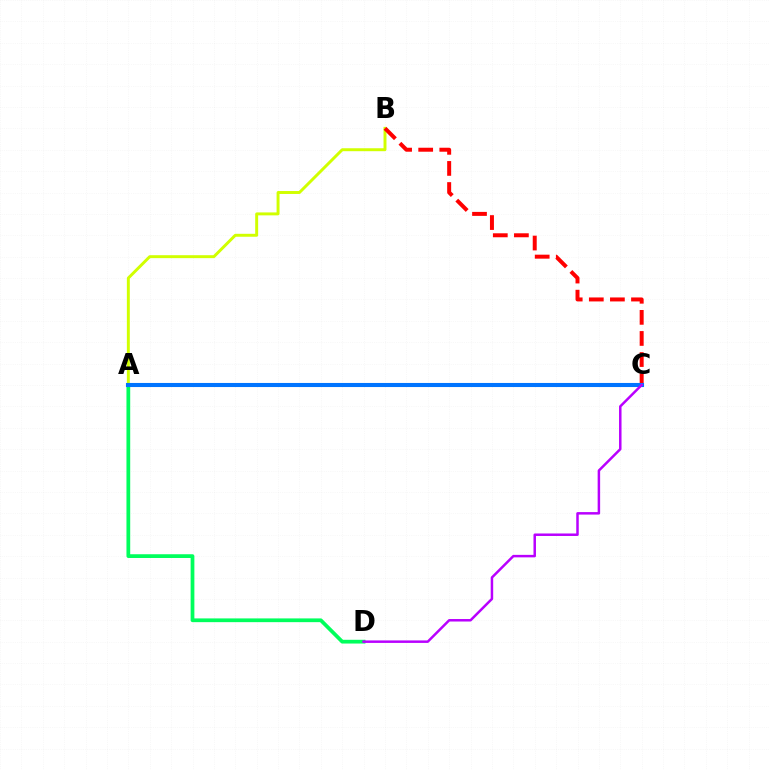{('A', 'D'): [{'color': '#00ff5c', 'line_style': 'solid', 'thickness': 2.7}], ('A', 'B'): [{'color': '#d1ff00', 'line_style': 'solid', 'thickness': 2.12}], ('B', 'C'): [{'color': '#ff0000', 'line_style': 'dashed', 'thickness': 2.87}], ('A', 'C'): [{'color': '#0074ff', 'line_style': 'solid', 'thickness': 2.94}], ('C', 'D'): [{'color': '#b900ff', 'line_style': 'solid', 'thickness': 1.79}]}